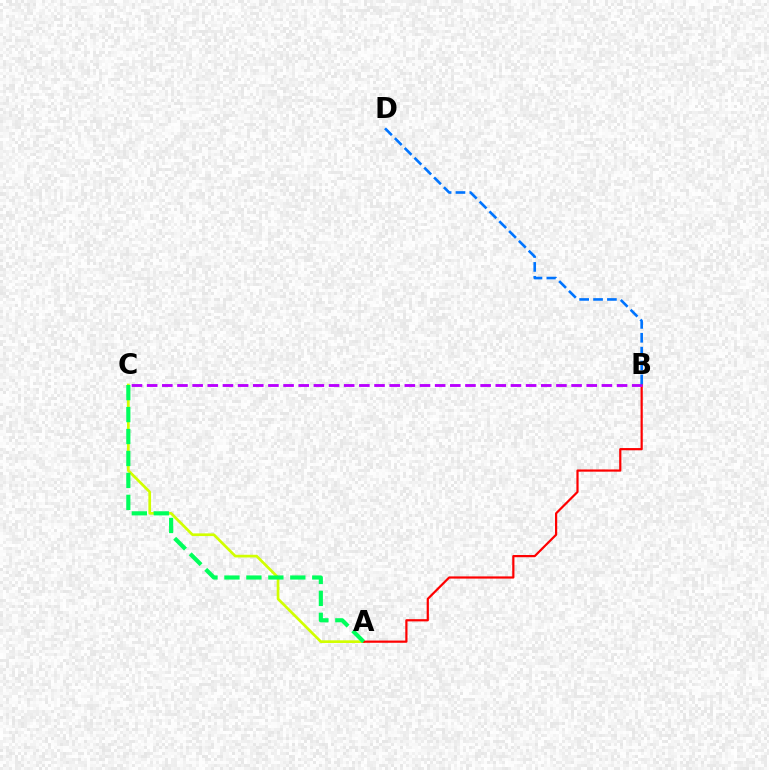{('A', 'C'): [{'color': '#d1ff00', 'line_style': 'solid', 'thickness': 1.94}, {'color': '#00ff5c', 'line_style': 'dashed', 'thickness': 2.98}], ('A', 'B'): [{'color': '#ff0000', 'line_style': 'solid', 'thickness': 1.59}], ('B', 'C'): [{'color': '#b900ff', 'line_style': 'dashed', 'thickness': 2.06}], ('B', 'D'): [{'color': '#0074ff', 'line_style': 'dashed', 'thickness': 1.89}]}